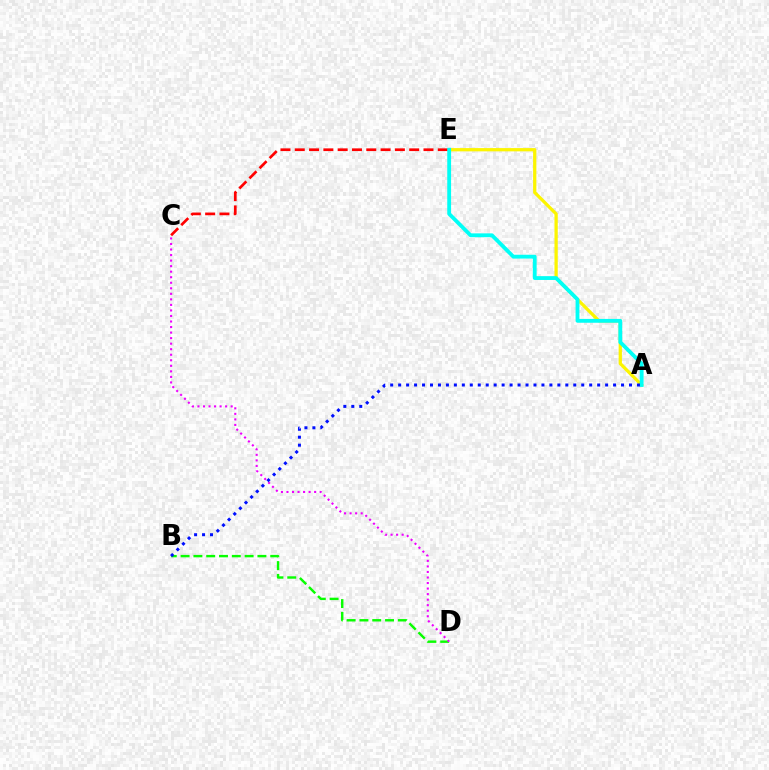{('B', 'D'): [{'color': '#08ff00', 'line_style': 'dashed', 'thickness': 1.74}], ('A', 'E'): [{'color': '#fcf500', 'line_style': 'solid', 'thickness': 2.35}, {'color': '#00fff6', 'line_style': 'solid', 'thickness': 2.76}], ('C', 'E'): [{'color': '#ff0000', 'line_style': 'dashed', 'thickness': 1.94}], ('C', 'D'): [{'color': '#ee00ff', 'line_style': 'dotted', 'thickness': 1.5}], ('A', 'B'): [{'color': '#0010ff', 'line_style': 'dotted', 'thickness': 2.16}]}